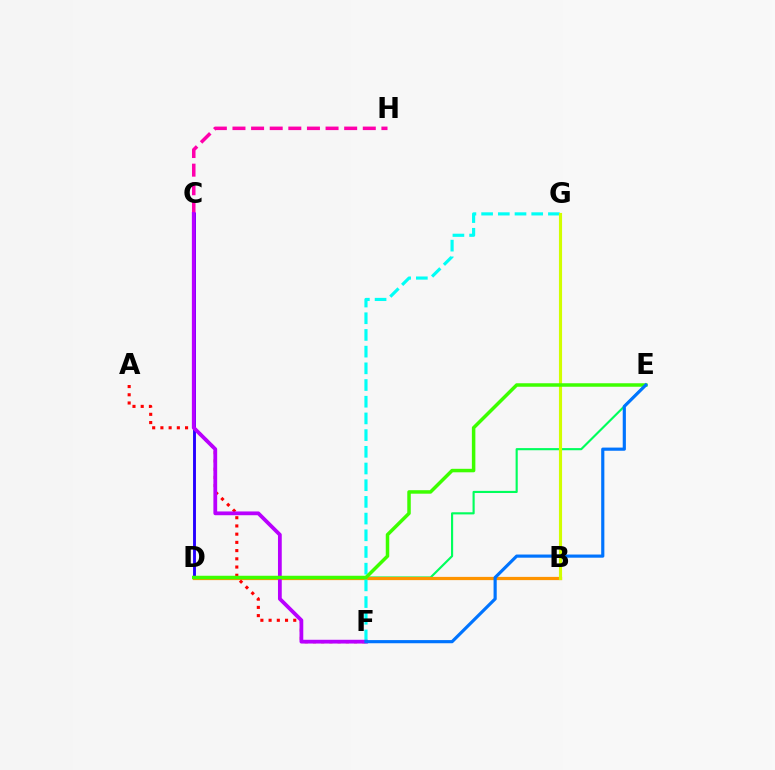{('C', 'H'): [{'color': '#ff00ac', 'line_style': 'dashed', 'thickness': 2.53}], ('C', 'D'): [{'color': '#2500ff', 'line_style': 'solid', 'thickness': 2.08}], ('D', 'E'): [{'color': '#00ff5c', 'line_style': 'solid', 'thickness': 1.54}, {'color': '#3dff00', 'line_style': 'solid', 'thickness': 2.52}], ('B', 'D'): [{'color': '#ff9400', 'line_style': 'solid', 'thickness': 2.32}], ('F', 'G'): [{'color': '#00fff6', 'line_style': 'dashed', 'thickness': 2.27}], ('A', 'F'): [{'color': '#ff0000', 'line_style': 'dotted', 'thickness': 2.23}], ('C', 'F'): [{'color': '#b900ff', 'line_style': 'solid', 'thickness': 2.72}], ('B', 'G'): [{'color': '#d1ff00', 'line_style': 'solid', 'thickness': 2.24}], ('E', 'F'): [{'color': '#0074ff', 'line_style': 'solid', 'thickness': 2.28}]}